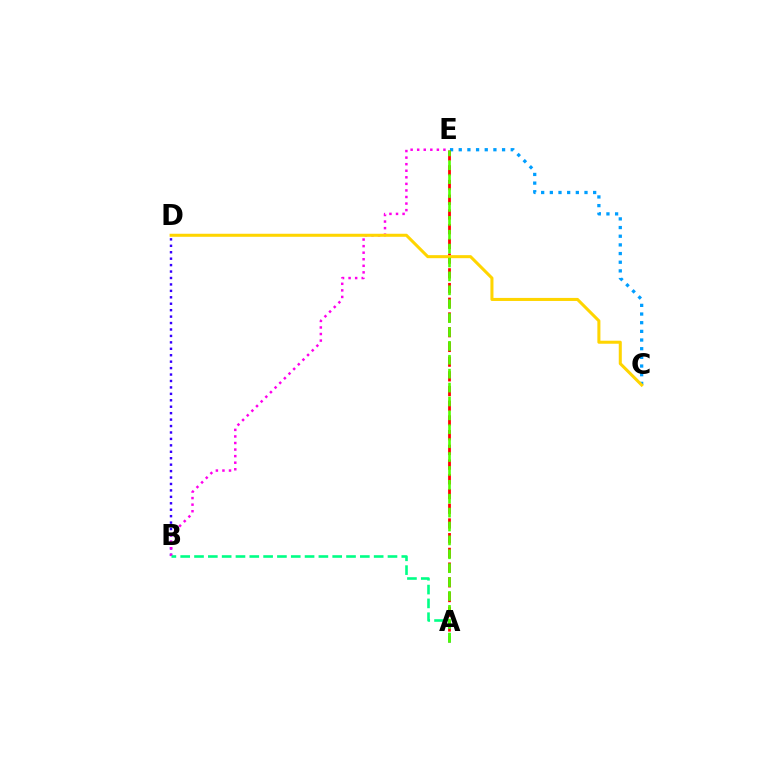{('C', 'E'): [{'color': '#009eff', 'line_style': 'dotted', 'thickness': 2.35}], ('A', 'E'): [{'color': '#ff0000', 'line_style': 'dashed', 'thickness': 2.0}, {'color': '#4fff00', 'line_style': 'dashed', 'thickness': 1.89}], ('B', 'D'): [{'color': '#3700ff', 'line_style': 'dotted', 'thickness': 1.75}], ('B', 'E'): [{'color': '#ff00ed', 'line_style': 'dotted', 'thickness': 1.78}], ('A', 'B'): [{'color': '#00ff86', 'line_style': 'dashed', 'thickness': 1.88}], ('C', 'D'): [{'color': '#ffd500', 'line_style': 'solid', 'thickness': 2.19}]}